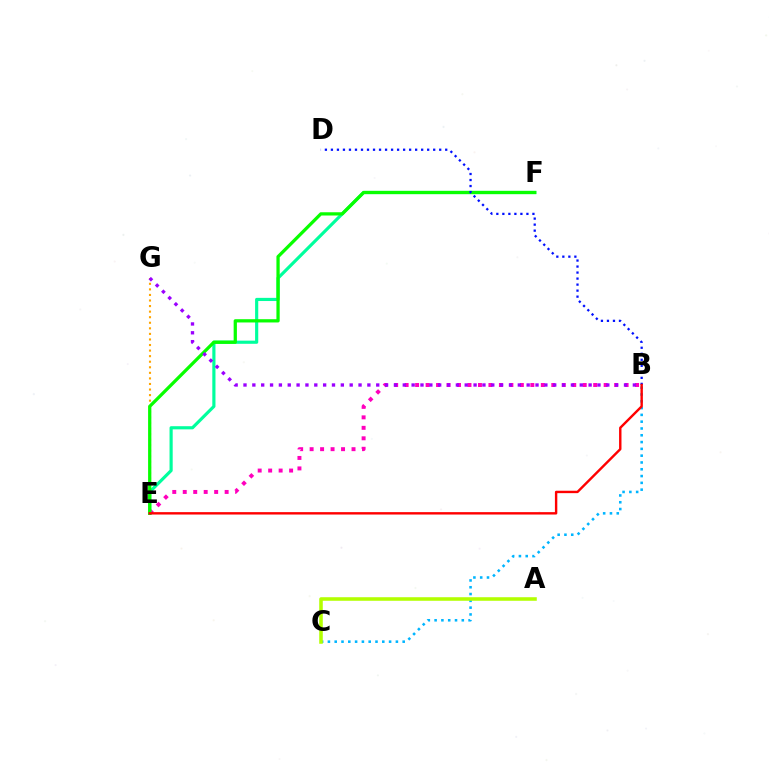{('B', 'E'): [{'color': '#ff00bd', 'line_style': 'dotted', 'thickness': 2.85}, {'color': '#ff0000', 'line_style': 'solid', 'thickness': 1.73}], ('E', 'F'): [{'color': '#00ff9d', 'line_style': 'solid', 'thickness': 2.27}, {'color': '#08ff00', 'line_style': 'solid', 'thickness': 2.34}], ('E', 'G'): [{'color': '#ffa500', 'line_style': 'dotted', 'thickness': 1.51}], ('B', 'G'): [{'color': '#9b00ff', 'line_style': 'dotted', 'thickness': 2.4}], ('B', 'D'): [{'color': '#0010ff', 'line_style': 'dotted', 'thickness': 1.63}], ('B', 'C'): [{'color': '#00b5ff', 'line_style': 'dotted', 'thickness': 1.85}], ('A', 'C'): [{'color': '#b3ff00', 'line_style': 'solid', 'thickness': 2.56}]}